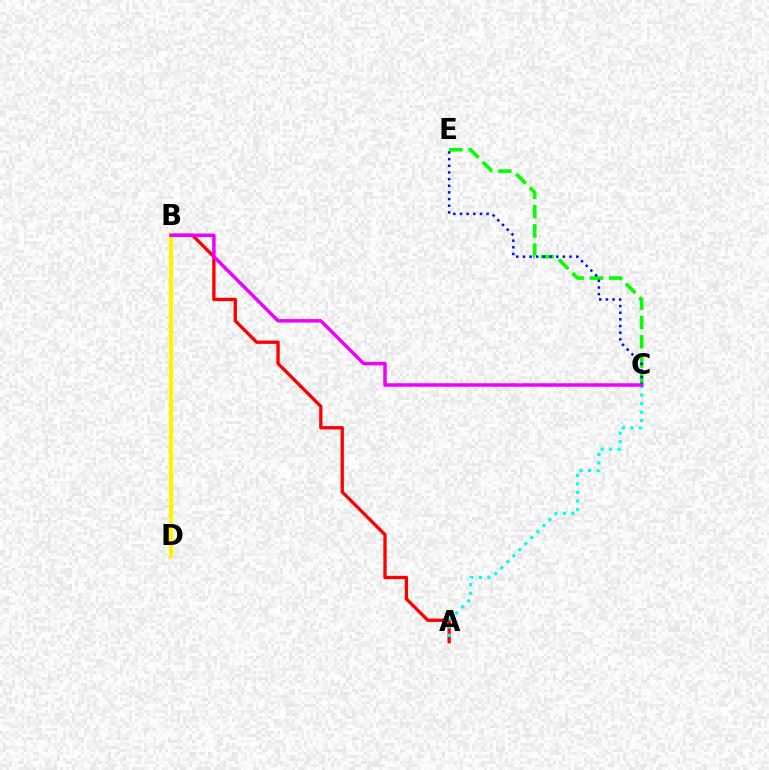{('A', 'B'): [{'color': '#ff0000', 'line_style': 'solid', 'thickness': 2.39}], ('C', 'E'): [{'color': '#08ff00', 'line_style': 'dashed', 'thickness': 2.62}, {'color': '#0010ff', 'line_style': 'dotted', 'thickness': 1.81}], ('A', 'C'): [{'color': '#00fff6', 'line_style': 'dotted', 'thickness': 2.31}], ('B', 'D'): [{'color': '#fcf500', 'line_style': 'solid', 'thickness': 2.99}], ('B', 'C'): [{'color': '#ee00ff', 'line_style': 'solid', 'thickness': 2.51}]}